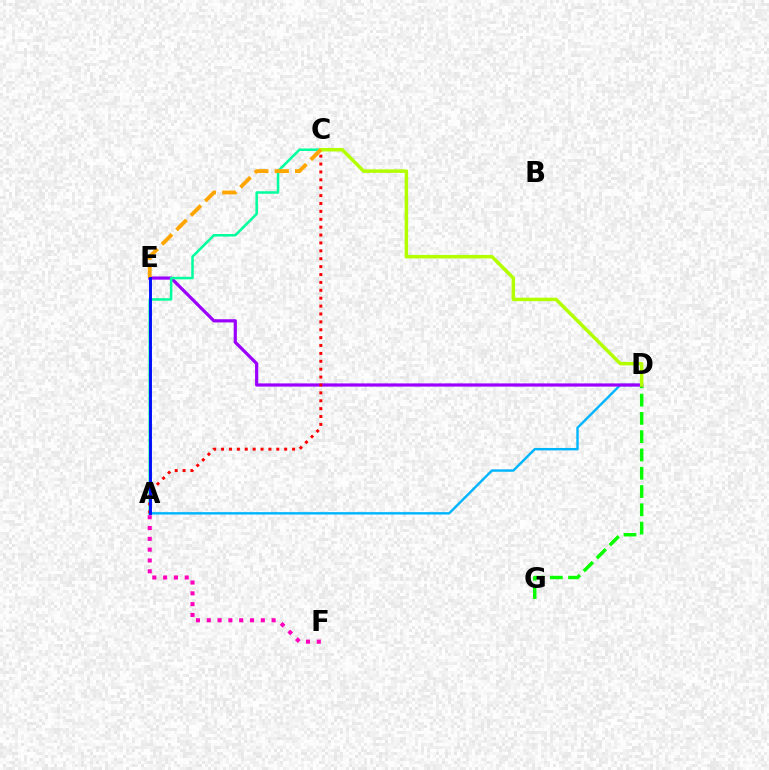{('D', 'G'): [{'color': '#08ff00', 'line_style': 'dashed', 'thickness': 2.48}], ('A', 'F'): [{'color': '#ff00bd', 'line_style': 'dotted', 'thickness': 2.94}], ('A', 'D'): [{'color': '#00b5ff', 'line_style': 'solid', 'thickness': 1.73}], ('D', 'E'): [{'color': '#9b00ff', 'line_style': 'solid', 'thickness': 2.3}], ('A', 'C'): [{'color': '#00ff9d', 'line_style': 'solid', 'thickness': 1.81}, {'color': '#ff0000', 'line_style': 'dotted', 'thickness': 2.14}], ('C', 'D'): [{'color': '#b3ff00', 'line_style': 'solid', 'thickness': 2.52}], ('C', 'E'): [{'color': '#ffa500', 'line_style': 'dashed', 'thickness': 2.77}], ('A', 'E'): [{'color': '#0010ff', 'line_style': 'solid', 'thickness': 2.11}]}